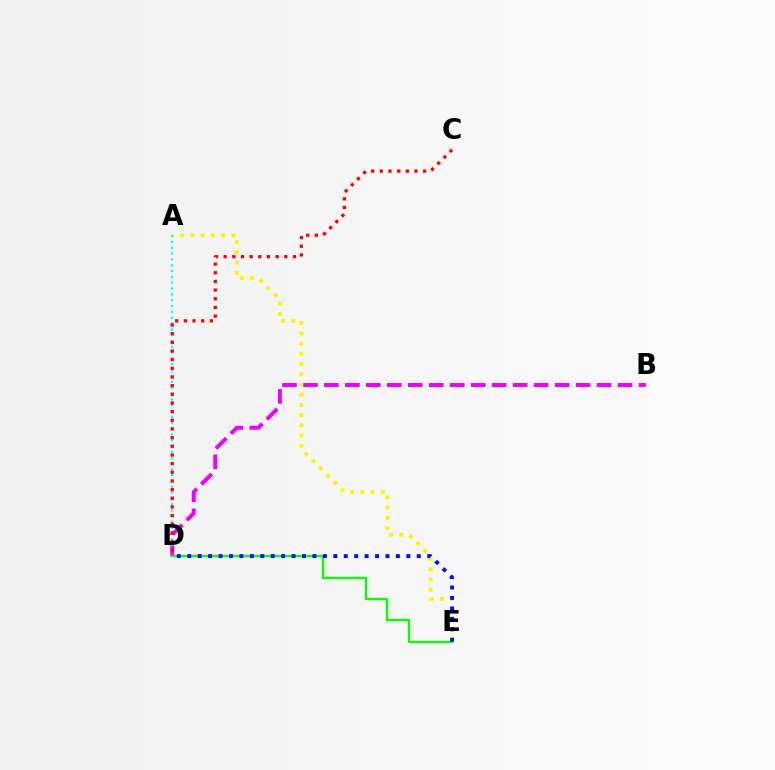{('B', 'D'): [{'color': '#ee00ff', 'line_style': 'dashed', 'thickness': 2.85}], ('A', 'E'): [{'color': '#fcf500', 'line_style': 'dotted', 'thickness': 2.78}], ('A', 'D'): [{'color': '#00fff6', 'line_style': 'dotted', 'thickness': 1.58}], ('D', 'E'): [{'color': '#08ff00', 'line_style': 'solid', 'thickness': 1.66}, {'color': '#0010ff', 'line_style': 'dotted', 'thickness': 2.83}], ('C', 'D'): [{'color': '#ff0000', 'line_style': 'dotted', 'thickness': 2.35}]}